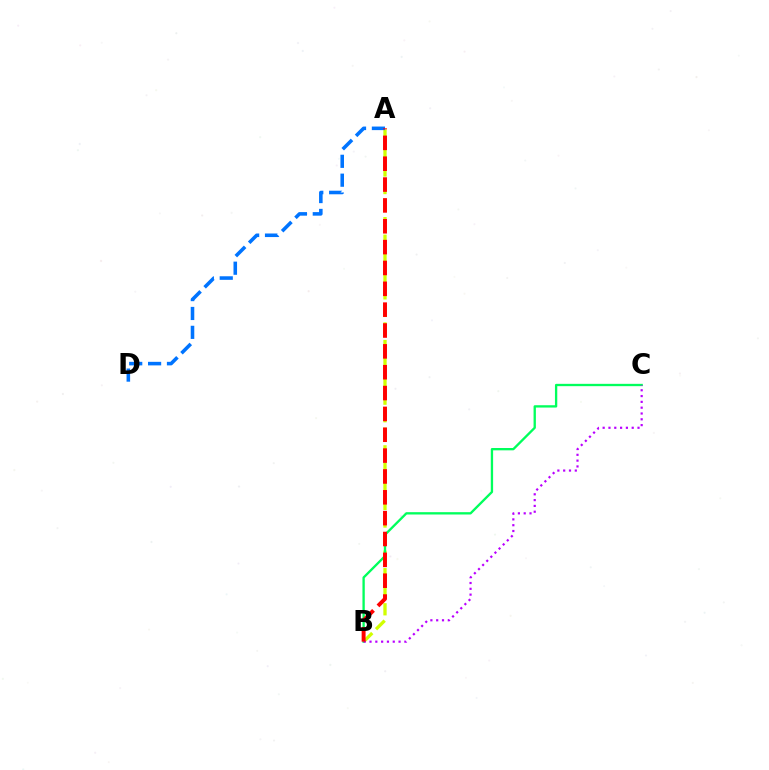{('A', 'B'): [{'color': '#d1ff00', 'line_style': 'dashed', 'thickness': 2.38}, {'color': '#ff0000', 'line_style': 'dashed', 'thickness': 2.83}], ('B', 'C'): [{'color': '#00ff5c', 'line_style': 'solid', 'thickness': 1.68}, {'color': '#b900ff', 'line_style': 'dotted', 'thickness': 1.58}], ('A', 'D'): [{'color': '#0074ff', 'line_style': 'dashed', 'thickness': 2.56}]}